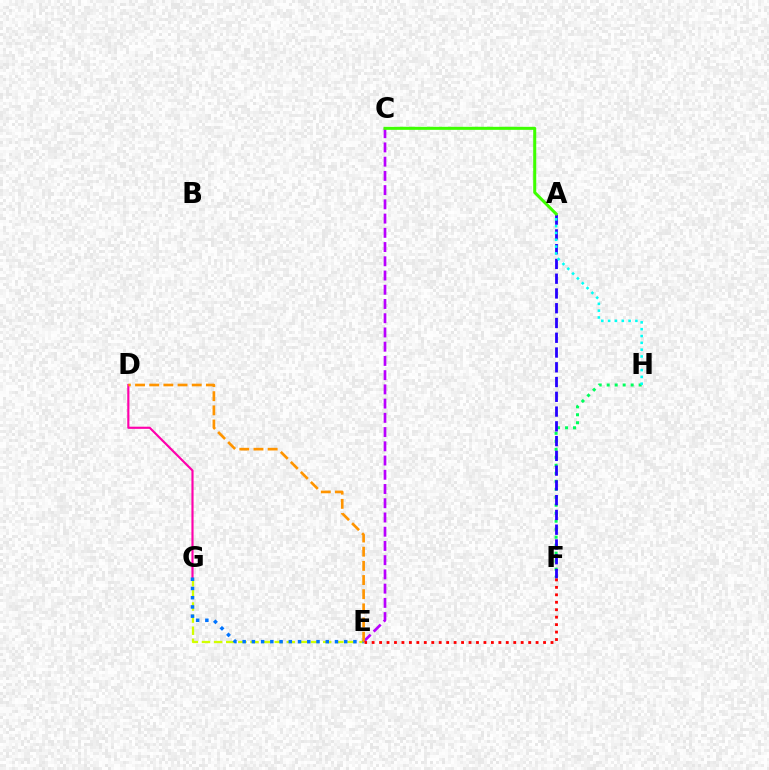{('C', 'E'): [{'color': '#b900ff', 'line_style': 'dashed', 'thickness': 1.93}], ('D', 'G'): [{'color': '#ff00ac', 'line_style': 'solid', 'thickness': 1.55}], ('F', 'H'): [{'color': '#00ff5c', 'line_style': 'dotted', 'thickness': 2.17}], ('A', 'F'): [{'color': '#2500ff', 'line_style': 'dashed', 'thickness': 2.01}], ('E', 'G'): [{'color': '#d1ff00', 'line_style': 'dashed', 'thickness': 1.65}, {'color': '#0074ff', 'line_style': 'dotted', 'thickness': 2.51}], ('A', 'C'): [{'color': '#3dff00', 'line_style': 'solid', 'thickness': 2.18}], ('A', 'H'): [{'color': '#00fff6', 'line_style': 'dotted', 'thickness': 1.85}], ('D', 'E'): [{'color': '#ff9400', 'line_style': 'dashed', 'thickness': 1.93}], ('E', 'F'): [{'color': '#ff0000', 'line_style': 'dotted', 'thickness': 2.03}]}